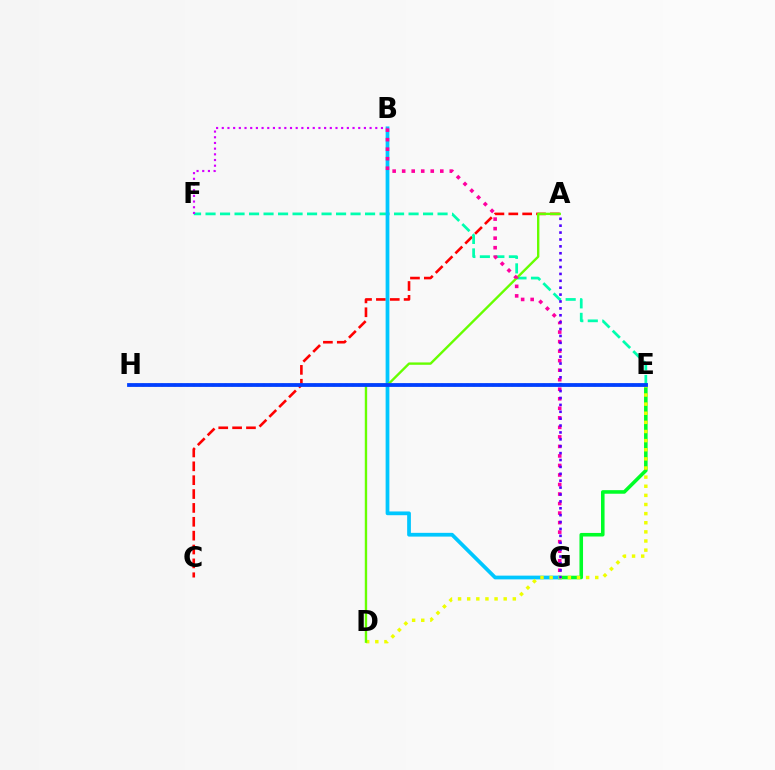{('A', 'C'): [{'color': '#ff0000', 'line_style': 'dashed', 'thickness': 1.88}], ('E', 'F'): [{'color': '#00ffaf', 'line_style': 'dashed', 'thickness': 1.97}], ('E', 'G'): [{'color': '#00ff27', 'line_style': 'solid', 'thickness': 2.57}], ('E', 'H'): [{'color': '#ff8800', 'line_style': 'dotted', 'thickness': 1.73}, {'color': '#003fff', 'line_style': 'solid', 'thickness': 2.73}], ('B', 'G'): [{'color': '#00c7ff', 'line_style': 'solid', 'thickness': 2.7}, {'color': '#ff00a0', 'line_style': 'dotted', 'thickness': 2.59}], ('D', 'E'): [{'color': '#eeff00', 'line_style': 'dotted', 'thickness': 2.48}], ('A', 'D'): [{'color': '#66ff00', 'line_style': 'solid', 'thickness': 1.71}], ('A', 'G'): [{'color': '#4f00ff', 'line_style': 'dotted', 'thickness': 1.87}], ('B', 'F'): [{'color': '#d600ff', 'line_style': 'dotted', 'thickness': 1.54}]}